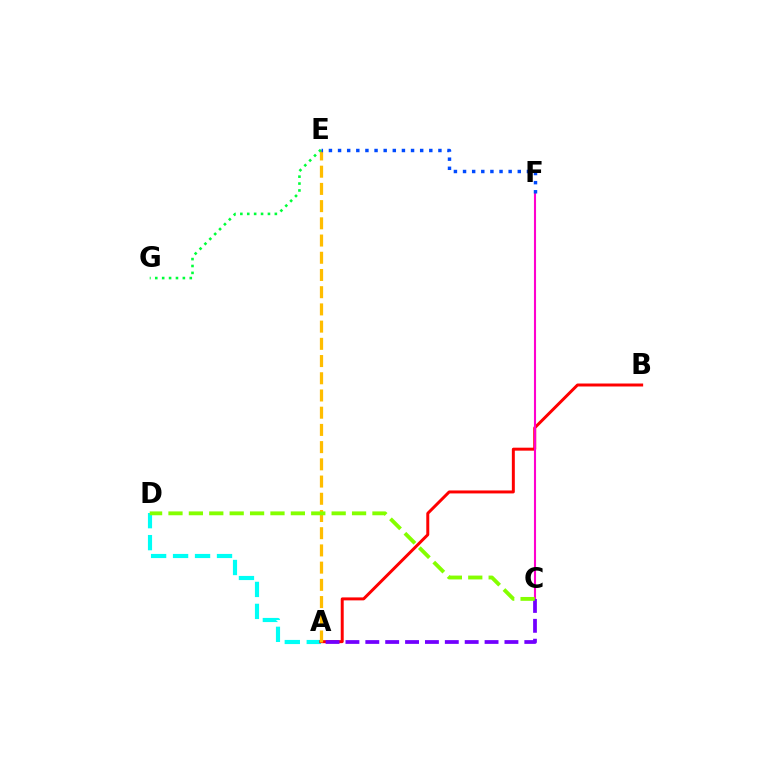{('A', 'D'): [{'color': '#00fff6', 'line_style': 'dashed', 'thickness': 2.98}], ('A', 'B'): [{'color': '#ff0000', 'line_style': 'solid', 'thickness': 2.13}], ('A', 'E'): [{'color': '#ffbd00', 'line_style': 'dashed', 'thickness': 2.34}], ('C', 'F'): [{'color': '#ff00cf', 'line_style': 'solid', 'thickness': 1.51}], ('E', 'G'): [{'color': '#00ff39', 'line_style': 'dotted', 'thickness': 1.87}], ('A', 'C'): [{'color': '#7200ff', 'line_style': 'dashed', 'thickness': 2.7}], ('C', 'D'): [{'color': '#84ff00', 'line_style': 'dashed', 'thickness': 2.77}], ('E', 'F'): [{'color': '#004bff', 'line_style': 'dotted', 'thickness': 2.48}]}